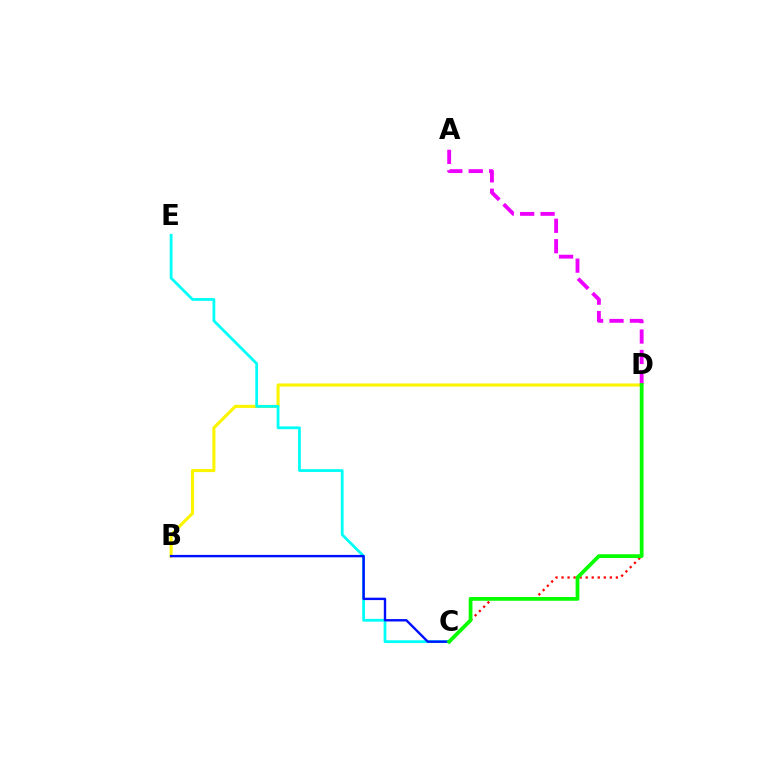{('B', 'D'): [{'color': '#fcf500', 'line_style': 'solid', 'thickness': 2.23}], ('C', 'E'): [{'color': '#00fff6', 'line_style': 'solid', 'thickness': 2.0}], ('B', 'C'): [{'color': '#0010ff', 'line_style': 'solid', 'thickness': 1.72}], ('C', 'D'): [{'color': '#ff0000', 'line_style': 'dotted', 'thickness': 1.64}, {'color': '#08ff00', 'line_style': 'solid', 'thickness': 2.71}], ('A', 'D'): [{'color': '#ee00ff', 'line_style': 'dashed', 'thickness': 2.77}]}